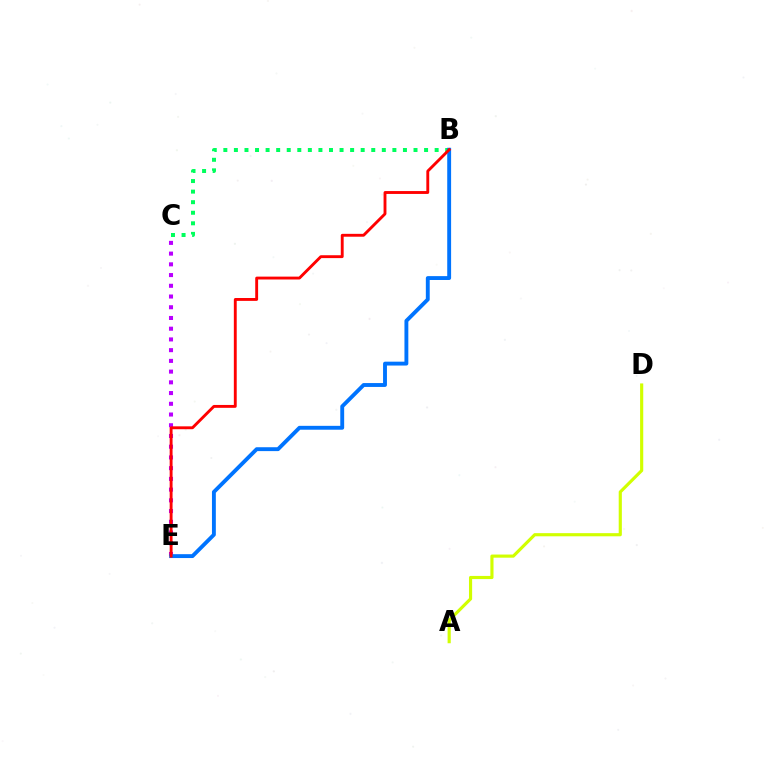{('B', 'C'): [{'color': '#00ff5c', 'line_style': 'dotted', 'thickness': 2.87}], ('A', 'D'): [{'color': '#d1ff00', 'line_style': 'solid', 'thickness': 2.27}], ('C', 'E'): [{'color': '#b900ff', 'line_style': 'dotted', 'thickness': 2.91}], ('B', 'E'): [{'color': '#0074ff', 'line_style': 'solid', 'thickness': 2.79}, {'color': '#ff0000', 'line_style': 'solid', 'thickness': 2.07}]}